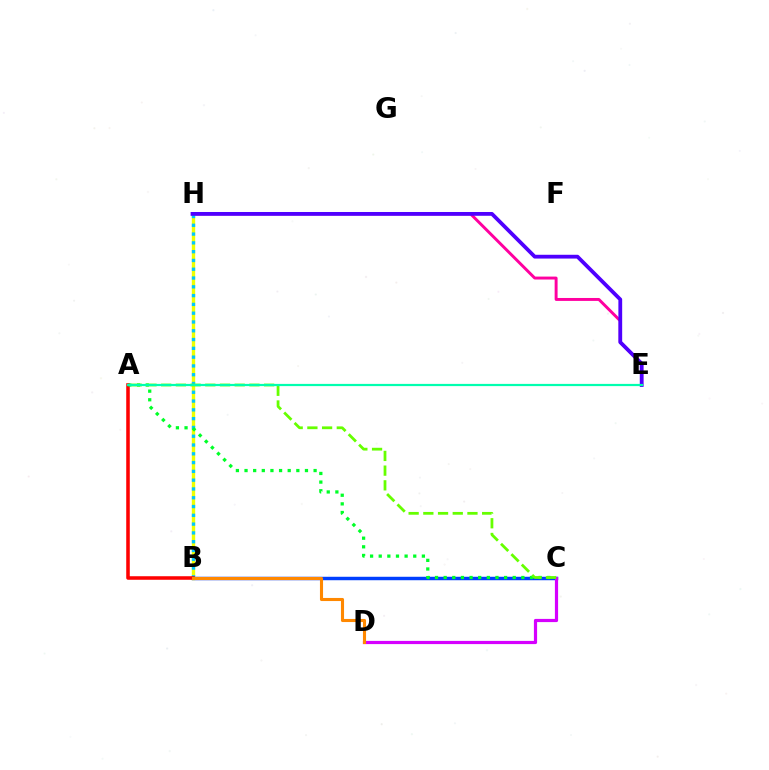{('B', 'C'): [{'color': '#003fff', 'line_style': 'solid', 'thickness': 2.49}], ('B', 'H'): [{'color': '#eeff00', 'line_style': 'solid', 'thickness': 2.43}, {'color': '#00c7ff', 'line_style': 'dotted', 'thickness': 2.39}], ('C', 'D'): [{'color': '#d600ff', 'line_style': 'solid', 'thickness': 2.3}], ('E', 'H'): [{'color': '#ff00a0', 'line_style': 'solid', 'thickness': 2.11}, {'color': '#4f00ff', 'line_style': 'solid', 'thickness': 2.73}], ('A', 'B'): [{'color': '#ff0000', 'line_style': 'solid', 'thickness': 2.55}], ('A', 'C'): [{'color': '#00ff27', 'line_style': 'dotted', 'thickness': 2.35}, {'color': '#66ff00', 'line_style': 'dashed', 'thickness': 2.0}], ('A', 'E'): [{'color': '#00ffaf', 'line_style': 'solid', 'thickness': 1.59}], ('B', 'D'): [{'color': '#ff8800', 'line_style': 'solid', 'thickness': 2.23}]}